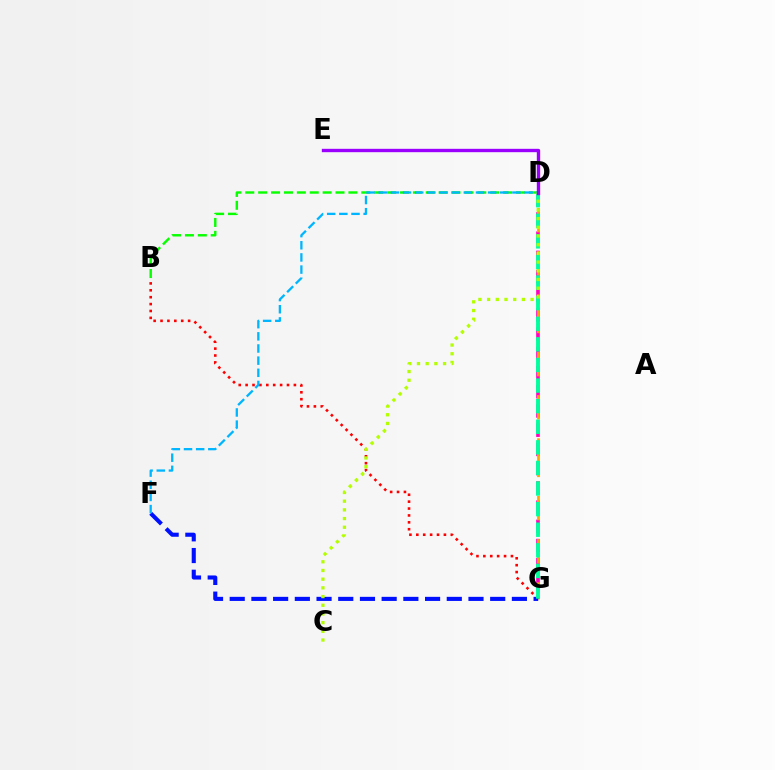{('D', 'G'): [{'color': '#ff00bd', 'line_style': 'dashed', 'thickness': 2.61}, {'color': '#ffa500', 'line_style': 'dashed', 'thickness': 1.96}, {'color': '#00ff9d', 'line_style': 'dashed', 'thickness': 2.8}], ('B', 'G'): [{'color': '#ff0000', 'line_style': 'dotted', 'thickness': 1.87}], ('F', 'G'): [{'color': '#0010ff', 'line_style': 'dashed', 'thickness': 2.95}], ('B', 'D'): [{'color': '#08ff00', 'line_style': 'dashed', 'thickness': 1.75}], ('D', 'F'): [{'color': '#00b5ff', 'line_style': 'dashed', 'thickness': 1.65}], ('C', 'D'): [{'color': '#b3ff00', 'line_style': 'dotted', 'thickness': 2.36}], ('D', 'E'): [{'color': '#9b00ff', 'line_style': 'solid', 'thickness': 2.43}]}